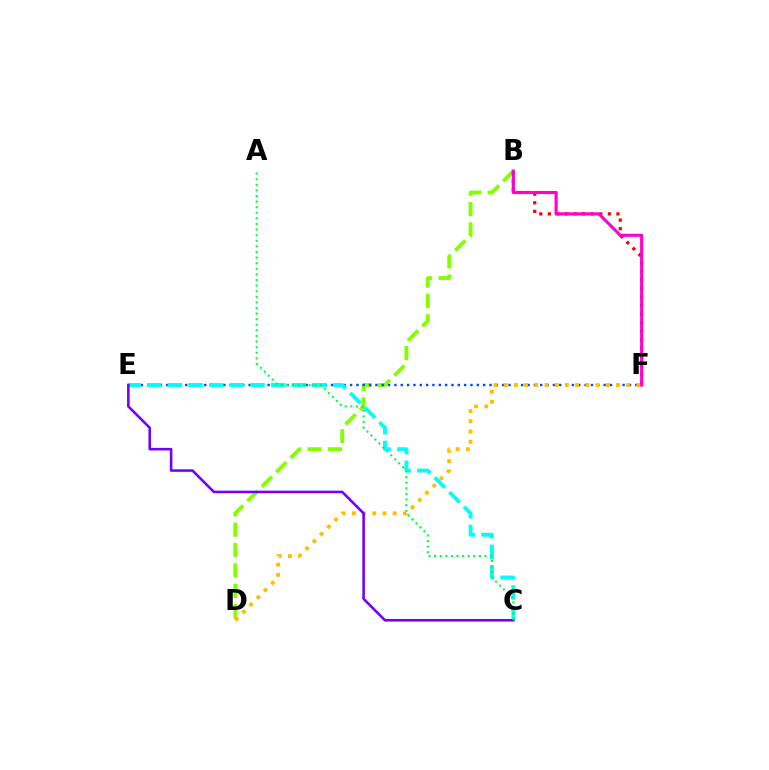{('B', 'D'): [{'color': '#84ff00', 'line_style': 'dashed', 'thickness': 2.77}], ('B', 'F'): [{'color': '#ff0000', 'line_style': 'dotted', 'thickness': 2.33}, {'color': '#ff00cf', 'line_style': 'solid', 'thickness': 2.26}], ('E', 'F'): [{'color': '#004bff', 'line_style': 'dotted', 'thickness': 1.72}], ('D', 'F'): [{'color': '#ffbd00', 'line_style': 'dotted', 'thickness': 2.77}], ('C', 'E'): [{'color': '#00fff6', 'line_style': 'dashed', 'thickness': 2.81}, {'color': '#7200ff', 'line_style': 'solid', 'thickness': 1.86}], ('A', 'C'): [{'color': '#00ff39', 'line_style': 'dotted', 'thickness': 1.52}]}